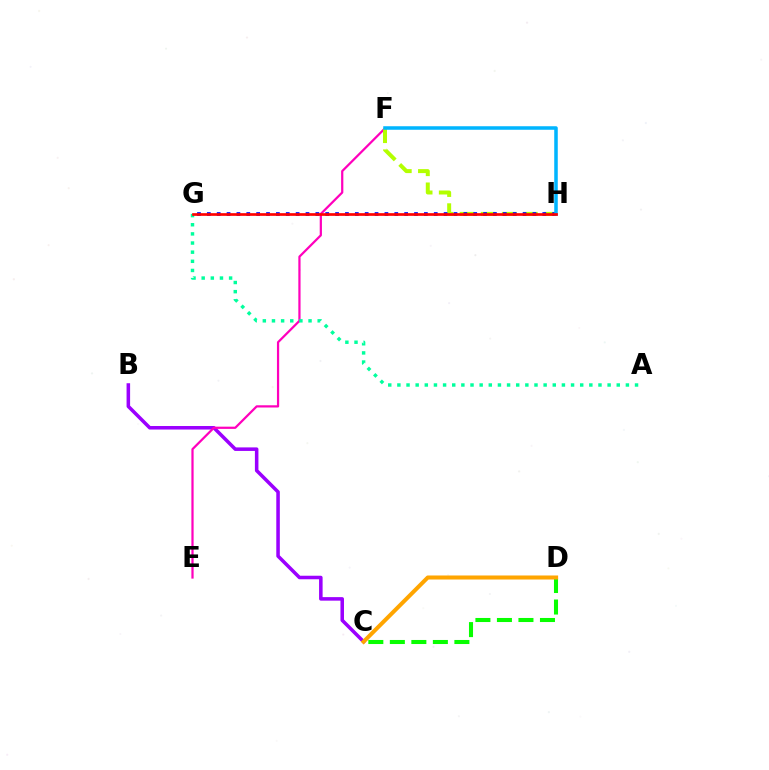{('B', 'C'): [{'color': '#9b00ff', 'line_style': 'solid', 'thickness': 2.54}], ('C', 'D'): [{'color': '#08ff00', 'line_style': 'dashed', 'thickness': 2.92}, {'color': '#ffa500', 'line_style': 'solid', 'thickness': 2.9}], ('E', 'F'): [{'color': '#ff00bd', 'line_style': 'solid', 'thickness': 1.6}], ('A', 'G'): [{'color': '#00ff9d', 'line_style': 'dotted', 'thickness': 2.48}], ('F', 'H'): [{'color': '#b3ff00', 'line_style': 'dashed', 'thickness': 2.87}, {'color': '#00b5ff', 'line_style': 'solid', 'thickness': 2.54}], ('G', 'H'): [{'color': '#0010ff', 'line_style': 'dotted', 'thickness': 2.68}, {'color': '#ff0000', 'line_style': 'solid', 'thickness': 1.93}]}